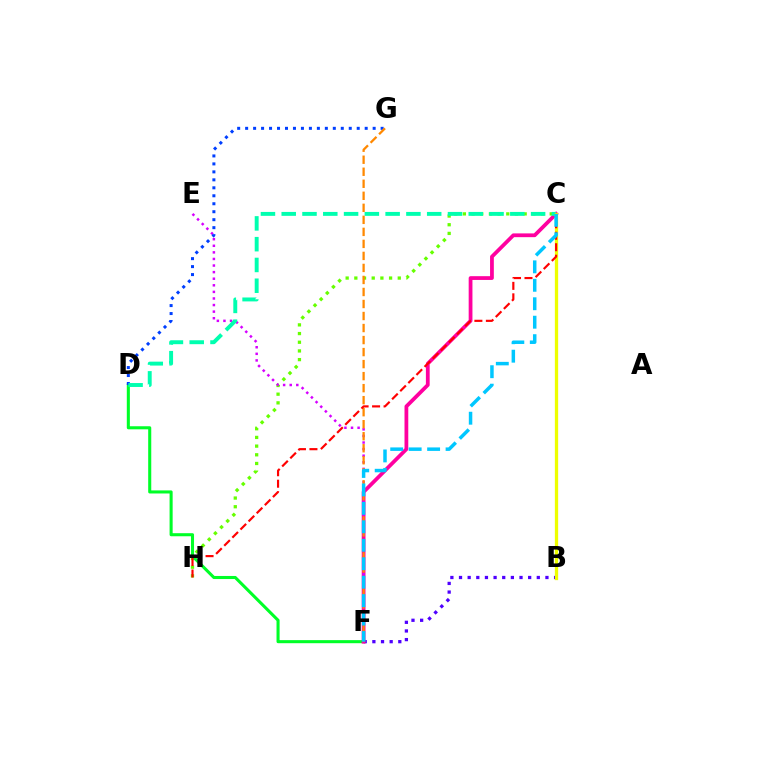{('B', 'F'): [{'color': '#4f00ff', 'line_style': 'dotted', 'thickness': 2.35}], ('C', 'H'): [{'color': '#66ff00', 'line_style': 'dotted', 'thickness': 2.36}, {'color': '#ff0000', 'line_style': 'dashed', 'thickness': 1.56}], ('D', 'F'): [{'color': '#00ff27', 'line_style': 'solid', 'thickness': 2.21}], ('C', 'F'): [{'color': '#ff00a0', 'line_style': 'solid', 'thickness': 2.71}, {'color': '#00c7ff', 'line_style': 'dashed', 'thickness': 2.51}], ('E', 'F'): [{'color': '#d600ff', 'line_style': 'dotted', 'thickness': 1.79}], ('D', 'G'): [{'color': '#003fff', 'line_style': 'dotted', 'thickness': 2.17}], ('C', 'D'): [{'color': '#00ffaf', 'line_style': 'dashed', 'thickness': 2.82}], ('B', 'C'): [{'color': '#eeff00', 'line_style': 'solid', 'thickness': 2.37}], ('F', 'G'): [{'color': '#ff8800', 'line_style': 'dashed', 'thickness': 1.63}]}